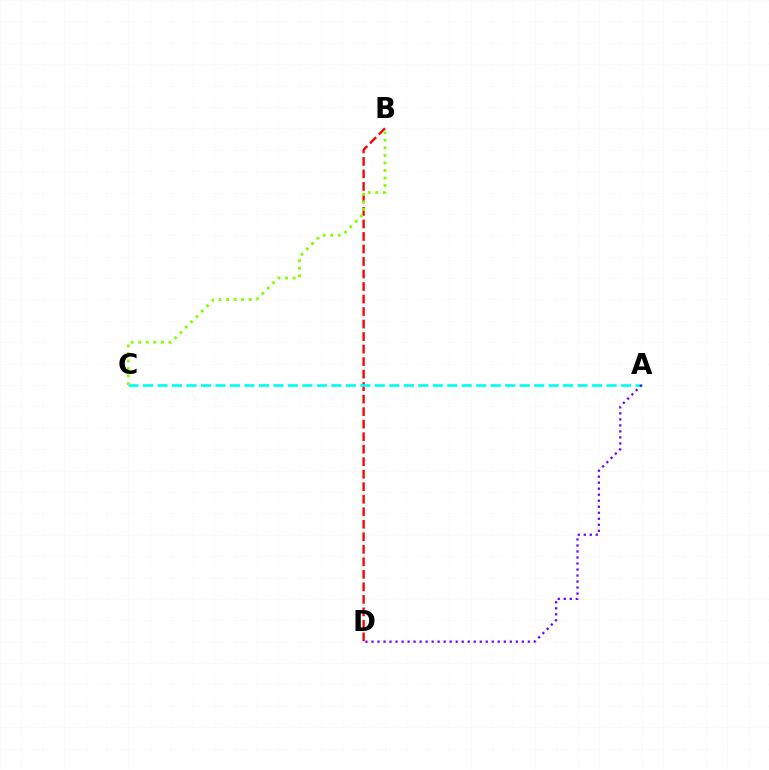{('B', 'D'): [{'color': '#ff0000', 'line_style': 'dashed', 'thickness': 1.7}], ('A', 'C'): [{'color': '#00fff6', 'line_style': 'dashed', 'thickness': 1.97}], ('A', 'D'): [{'color': '#7200ff', 'line_style': 'dotted', 'thickness': 1.63}], ('B', 'C'): [{'color': '#84ff00', 'line_style': 'dotted', 'thickness': 2.05}]}